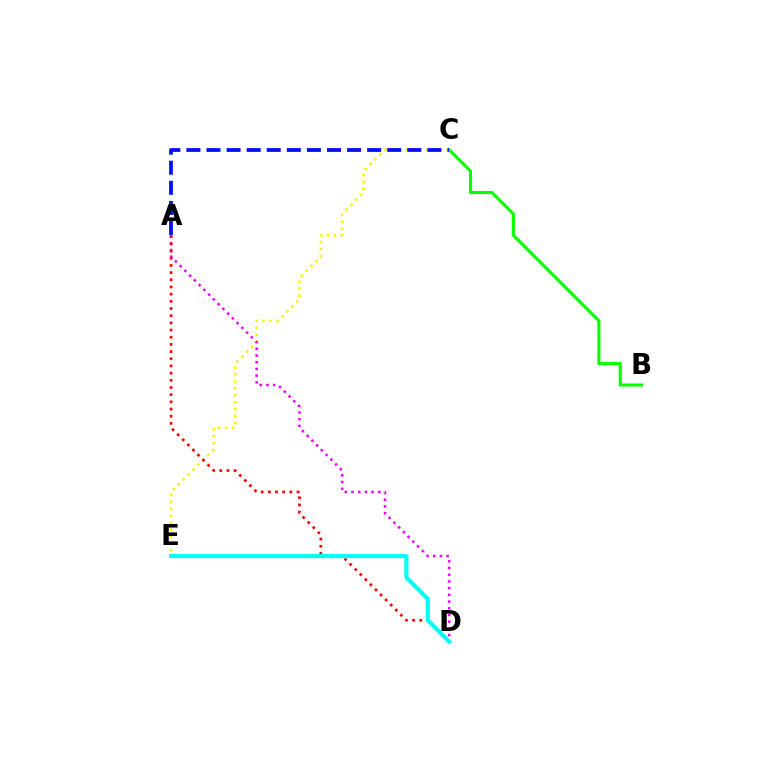{('B', 'C'): [{'color': '#08ff00', 'line_style': 'solid', 'thickness': 2.23}], ('C', 'E'): [{'color': '#fcf500', 'line_style': 'dotted', 'thickness': 1.89}], ('A', 'D'): [{'color': '#ee00ff', 'line_style': 'dotted', 'thickness': 1.82}, {'color': '#ff0000', 'line_style': 'dotted', 'thickness': 1.95}], ('A', 'C'): [{'color': '#0010ff', 'line_style': 'dashed', 'thickness': 2.73}], ('D', 'E'): [{'color': '#00fff6', 'line_style': 'solid', 'thickness': 2.97}]}